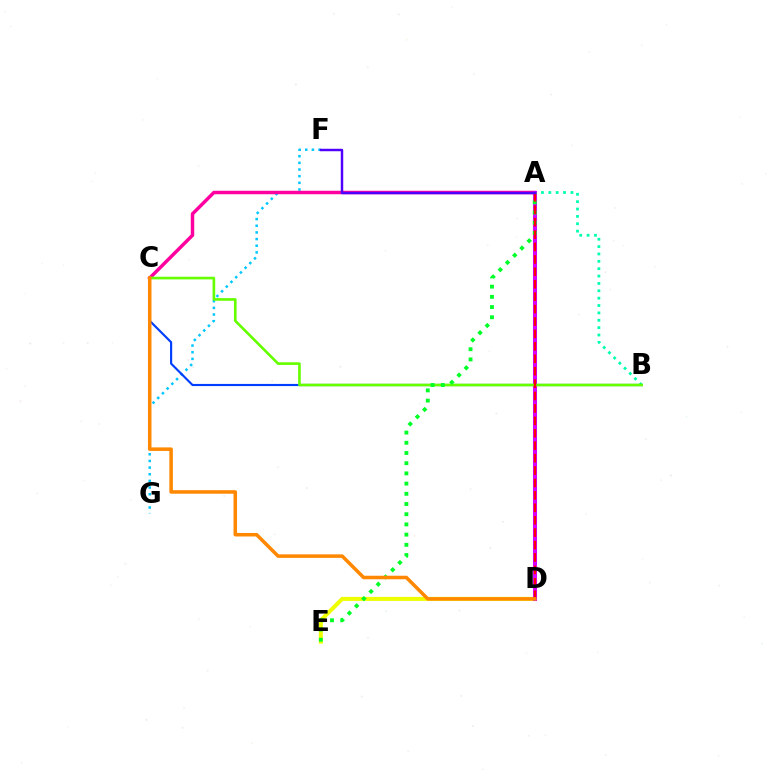{('F', 'G'): [{'color': '#00c7ff', 'line_style': 'dotted', 'thickness': 1.81}], ('D', 'E'): [{'color': '#eeff00', 'line_style': 'solid', 'thickness': 2.9}], ('B', 'C'): [{'color': '#003fff', 'line_style': 'solid', 'thickness': 1.55}, {'color': '#66ff00', 'line_style': 'solid', 'thickness': 1.91}], ('A', 'C'): [{'color': '#ff00a0', 'line_style': 'solid', 'thickness': 2.5}], ('A', 'B'): [{'color': '#00ffaf', 'line_style': 'dotted', 'thickness': 2.0}], ('A', 'D'): [{'color': '#d600ff', 'line_style': 'solid', 'thickness': 2.92}, {'color': '#ff0000', 'line_style': 'dashed', 'thickness': 1.69}], ('A', 'E'): [{'color': '#00ff27', 'line_style': 'dotted', 'thickness': 2.77}], ('A', 'F'): [{'color': '#4f00ff', 'line_style': 'solid', 'thickness': 1.77}], ('C', 'D'): [{'color': '#ff8800', 'line_style': 'solid', 'thickness': 2.54}]}